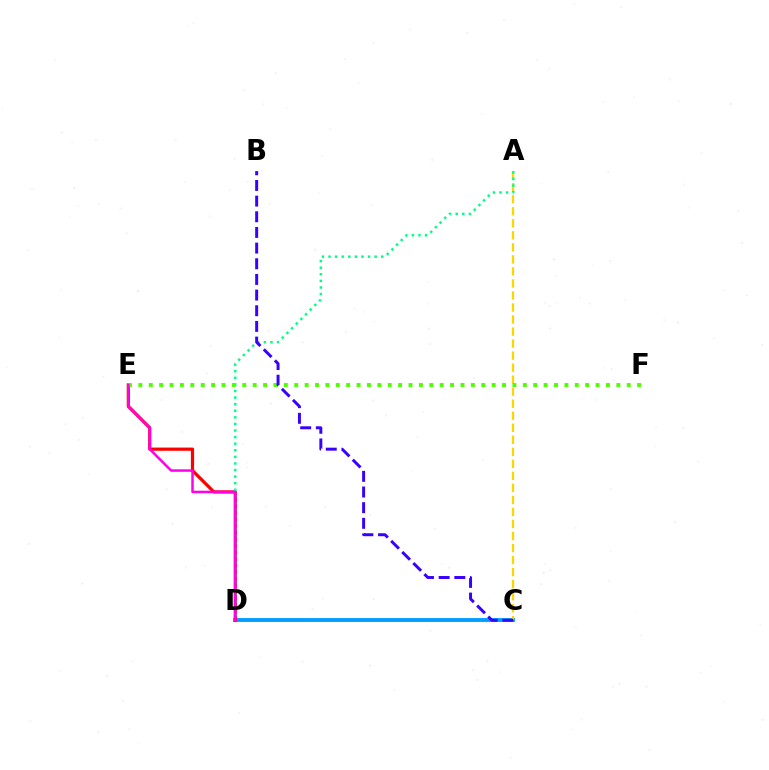{('C', 'D'): [{'color': '#009eff', 'line_style': 'solid', 'thickness': 2.79}], ('D', 'E'): [{'color': '#ff0000', 'line_style': 'solid', 'thickness': 2.31}, {'color': '#ff00ed', 'line_style': 'solid', 'thickness': 1.8}], ('A', 'C'): [{'color': '#ffd500', 'line_style': 'dashed', 'thickness': 1.63}], ('A', 'D'): [{'color': '#00ff86', 'line_style': 'dotted', 'thickness': 1.79}], ('E', 'F'): [{'color': '#4fff00', 'line_style': 'dotted', 'thickness': 2.82}], ('B', 'C'): [{'color': '#3700ff', 'line_style': 'dashed', 'thickness': 2.13}]}